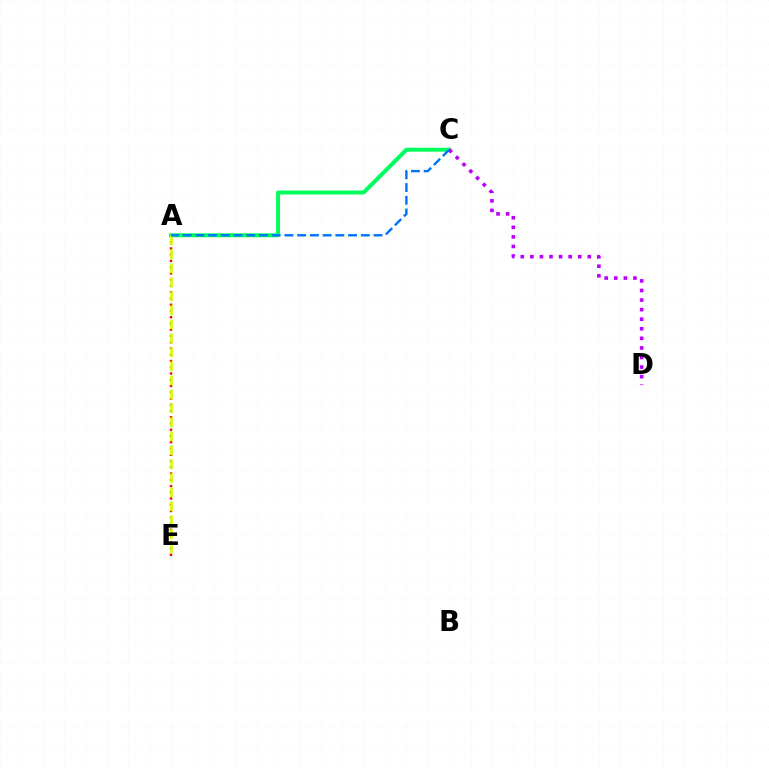{('A', 'E'): [{'color': '#ff0000', 'line_style': 'dotted', 'thickness': 1.7}, {'color': '#d1ff00', 'line_style': 'dashed', 'thickness': 1.9}], ('A', 'C'): [{'color': '#00ff5c', 'line_style': 'solid', 'thickness': 2.87}, {'color': '#0074ff', 'line_style': 'dashed', 'thickness': 1.73}], ('C', 'D'): [{'color': '#b900ff', 'line_style': 'dotted', 'thickness': 2.6}]}